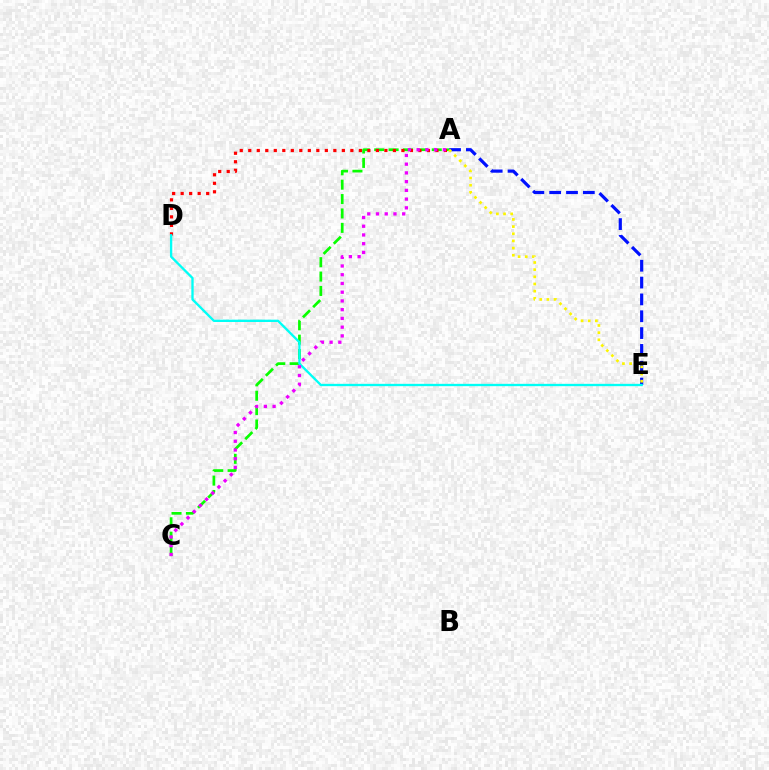{('A', 'C'): [{'color': '#08ff00', 'line_style': 'dashed', 'thickness': 1.95}, {'color': '#ee00ff', 'line_style': 'dotted', 'thickness': 2.37}], ('A', 'E'): [{'color': '#0010ff', 'line_style': 'dashed', 'thickness': 2.29}, {'color': '#fcf500', 'line_style': 'dotted', 'thickness': 1.95}], ('A', 'D'): [{'color': '#ff0000', 'line_style': 'dotted', 'thickness': 2.31}], ('D', 'E'): [{'color': '#00fff6', 'line_style': 'solid', 'thickness': 1.67}]}